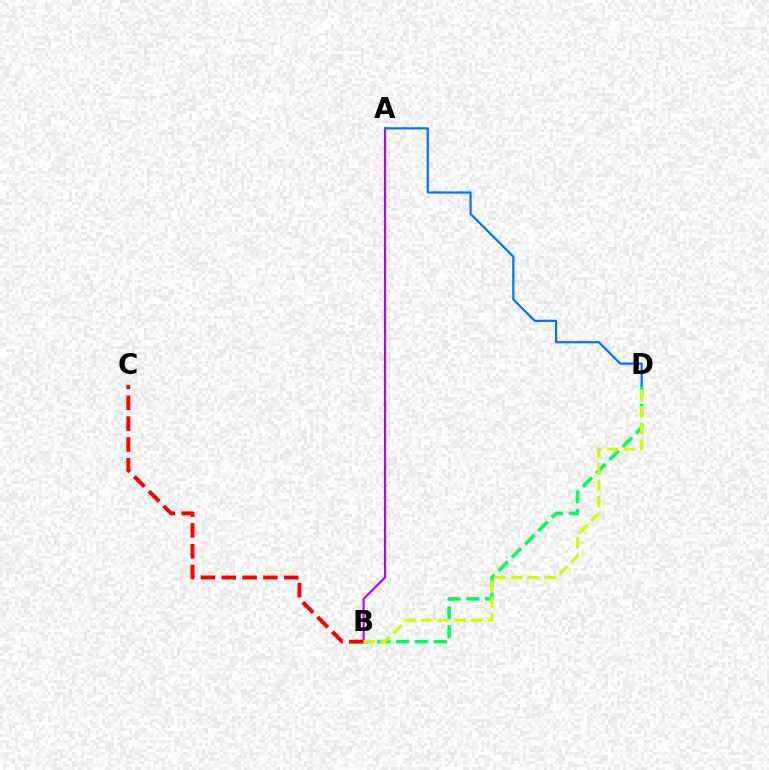{('B', 'D'): [{'color': '#00ff5c', 'line_style': 'dashed', 'thickness': 2.56}, {'color': '#d1ff00', 'line_style': 'dashed', 'thickness': 2.25}], ('A', 'B'): [{'color': '#b900ff', 'line_style': 'solid', 'thickness': 1.54}], ('A', 'D'): [{'color': '#0074ff', 'line_style': 'solid', 'thickness': 1.6}], ('B', 'C'): [{'color': '#ff0000', 'line_style': 'dashed', 'thickness': 2.83}]}